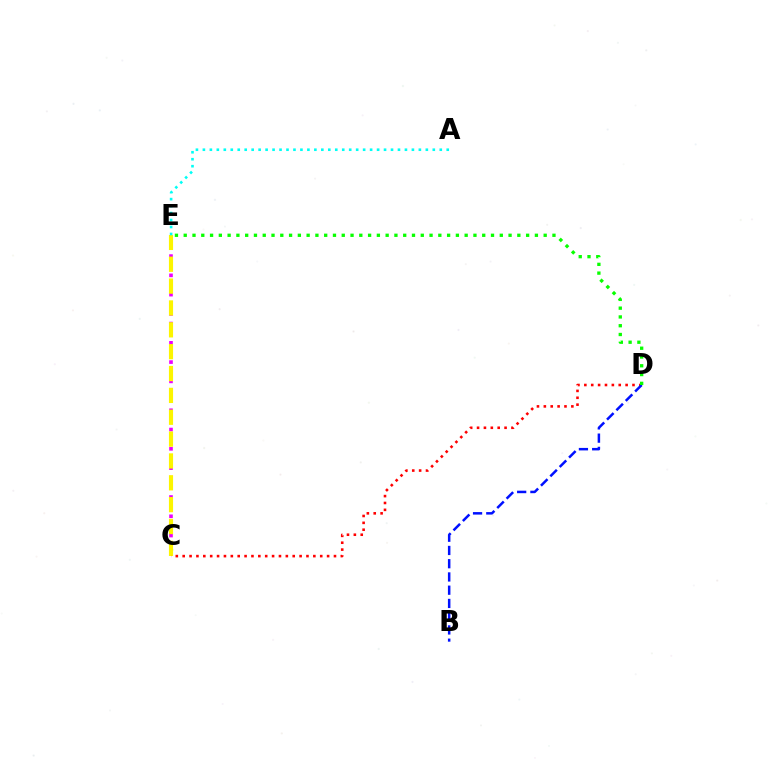{('C', 'E'): [{'color': '#ee00ff', 'line_style': 'dotted', 'thickness': 2.62}, {'color': '#fcf500', 'line_style': 'dashed', 'thickness': 2.97}], ('C', 'D'): [{'color': '#ff0000', 'line_style': 'dotted', 'thickness': 1.87}], ('B', 'D'): [{'color': '#0010ff', 'line_style': 'dashed', 'thickness': 1.8}], ('D', 'E'): [{'color': '#08ff00', 'line_style': 'dotted', 'thickness': 2.39}], ('A', 'E'): [{'color': '#00fff6', 'line_style': 'dotted', 'thickness': 1.89}]}